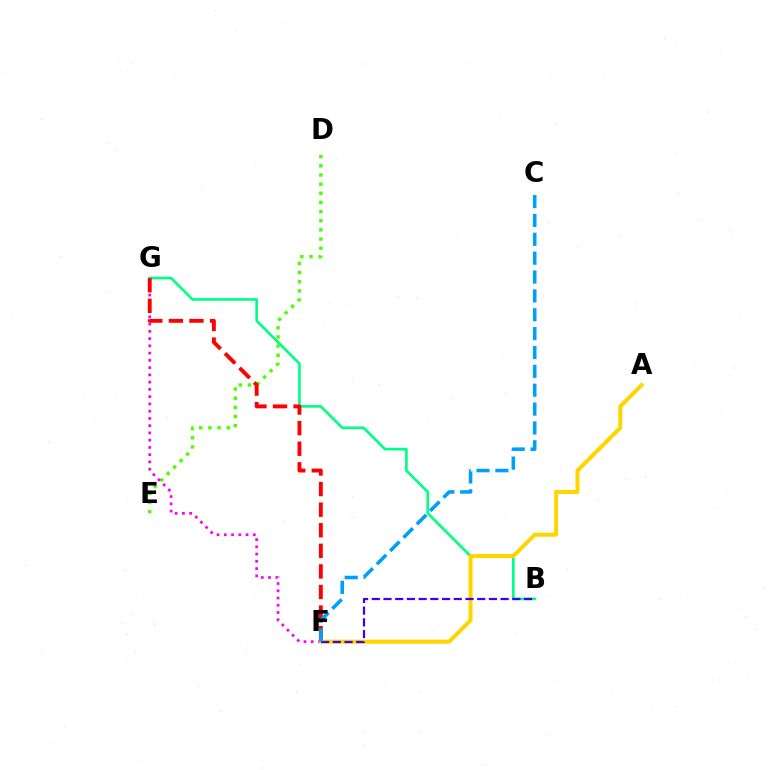{('D', 'E'): [{'color': '#4fff00', 'line_style': 'dotted', 'thickness': 2.49}], ('F', 'G'): [{'color': '#ff00ed', 'line_style': 'dotted', 'thickness': 1.97}, {'color': '#ff0000', 'line_style': 'dashed', 'thickness': 2.8}], ('B', 'G'): [{'color': '#00ff86', 'line_style': 'solid', 'thickness': 1.92}], ('A', 'F'): [{'color': '#ffd500', 'line_style': 'solid', 'thickness': 2.89}], ('B', 'F'): [{'color': '#3700ff', 'line_style': 'dashed', 'thickness': 1.59}], ('C', 'F'): [{'color': '#009eff', 'line_style': 'dashed', 'thickness': 2.56}]}